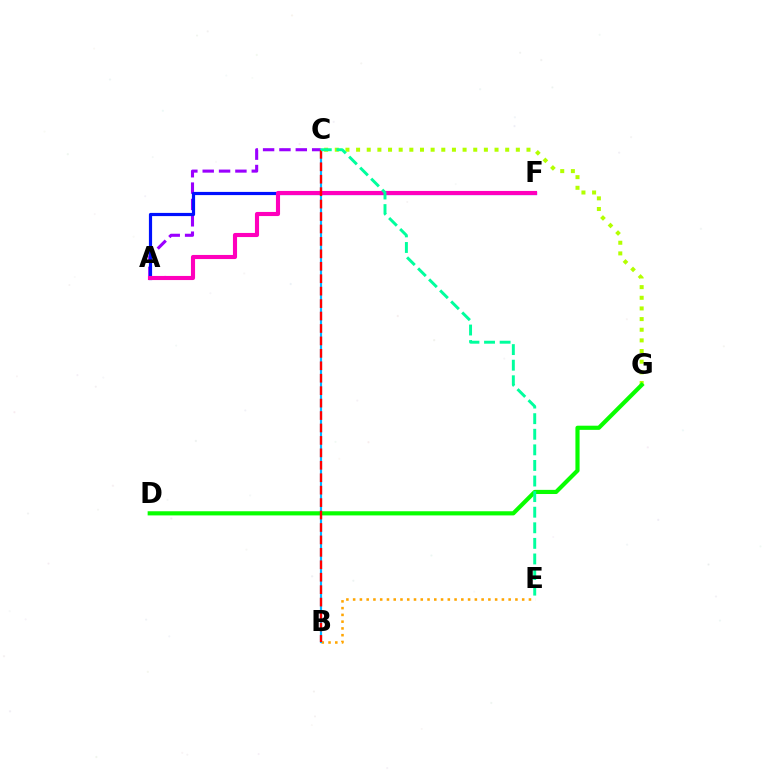{('C', 'G'): [{'color': '#b3ff00', 'line_style': 'dotted', 'thickness': 2.89}], ('B', 'E'): [{'color': '#ffa500', 'line_style': 'dotted', 'thickness': 1.84}], ('D', 'G'): [{'color': '#08ff00', 'line_style': 'solid', 'thickness': 2.99}], ('A', 'C'): [{'color': '#9b00ff', 'line_style': 'dashed', 'thickness': 2.22}], ('B', 'C'): [{'color': '#00b5ff', 'line_style': 'solid', 'thickness': 1.57}, {'color': '#ff0000', 'line_style': 'dashed', 'thickness': 1.69}], ('A', 'F'): [{'color': '#0010ff', 'line_style': 'solid', 'thickness': 2.3}, {'color': '#ff00bd', 'line_style': 'solid', 'thickness': 2.96}], ('C', 'E'): [{'color': '#00ff9d', 'line_style': 'dashed', 'thickness': 2.12}]}